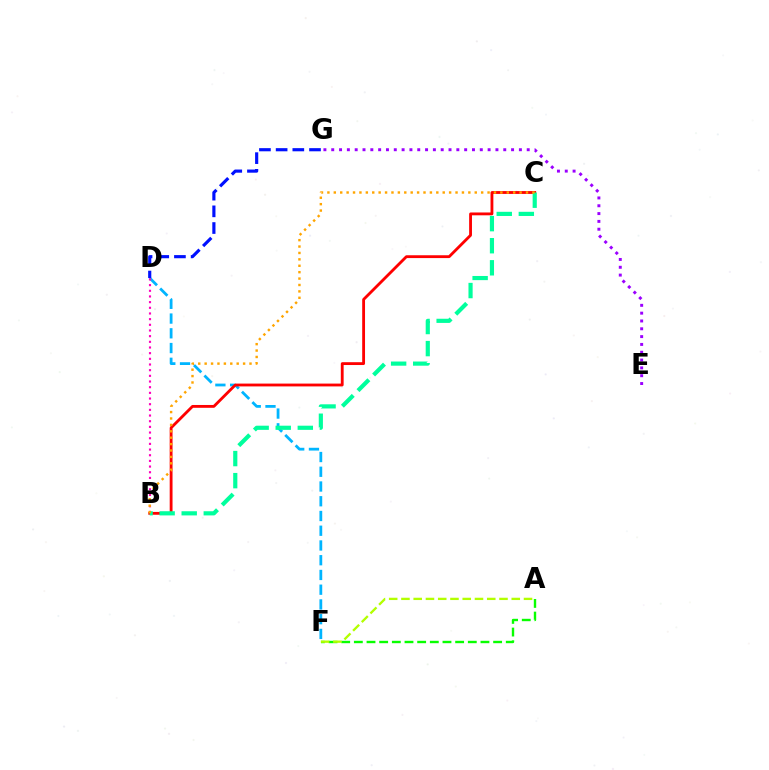{('A', 'F'): [{'color': '#08ff00', 'line_style': 'dashed', 'thickness': 1.72}, {'color': '#b3ff00', 'line_style': 'dashed', 'thickness': 1.67}], ('D', 'F'): [{'color': '#00b5ff', 'line_style': 'dashed', 'thickness': 2.0}], ('B', 'D'): [{'color': '#ff00bd', 'line_style': 'dotted', 'thickness': 1.54}], ('B', 'C'): [{'color': '#ff0000', 'line_style': 'solid', 'thickness': 2.04}, {'color': '#00ff9d', 'line_style': 'dashed', 'thickness': 3.0}, {'color': '#ffa500', 'line_style': 'dotted', 'thickness': 1.74}], ('E', 'G'): [{'color': '#9b00ff', 'line_style': 'dotted', 'thickness': 2.12}], ('D', 'G'): [{'color': '#0010ff', 'line_style': 'dashed', 'thickness': 2.27}]}